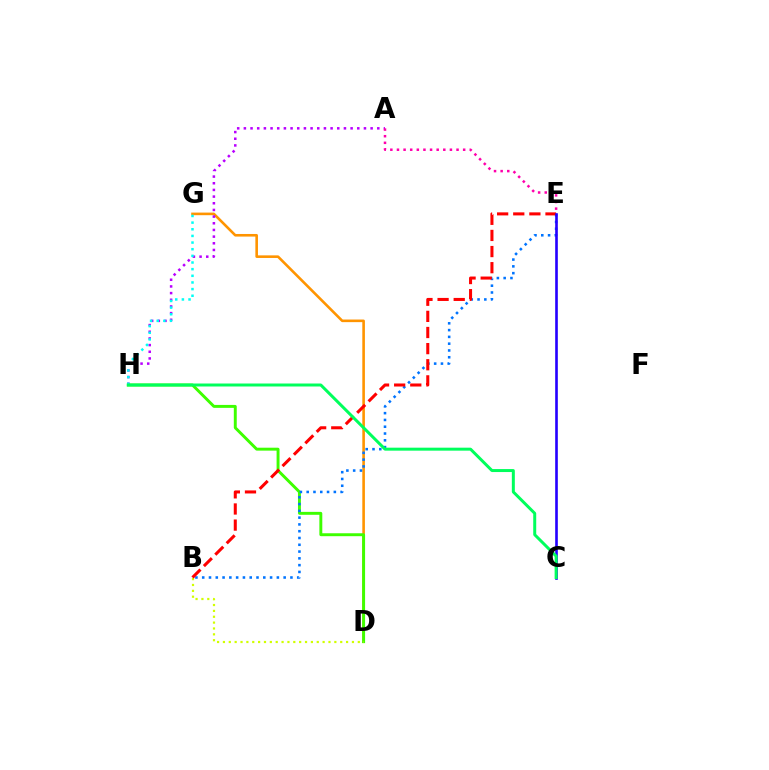{('D', 'G'): [{'color': '#ff9400', 'line_style': 'solid', 'thickness': 1.88}], ('D', 'H'): [{'color': '#3dff00', 'line_style': 'solid', 'thickness': 2.11}], ('A', 'H'): [{'color': '#b900ff', 'line_style': 'dotted', 'thickness': 1.81}], ('G', 'H'): [{'color': '#00fff6', 'line_style': 'dotted', 'thickness': 1.81}], ('B', 'E'): [{'color': '#0074ff', 'line_style': 'dotted', 'thickness': 1.84}, {'color': '#ff0000', 'line_style': 'dashed', 'thickness': 2.19}], ('B', 'D'): [{'color': '#d1ff00', 'line_style': 'dotted', 'thickness': 1.59}], ('A', 'E'): [{'color': '#ff00ac', 'line_style': 'dotted', 'thickness': 1.8}], ('C', 'E'): [{'color': '#2500ff', 'line_style': 'solid', 'thickness': 1.89}], ('C', 'H'): [{'color': '#00ff5c', 'line_style': 'solid', 'thickness': 2.15}]}